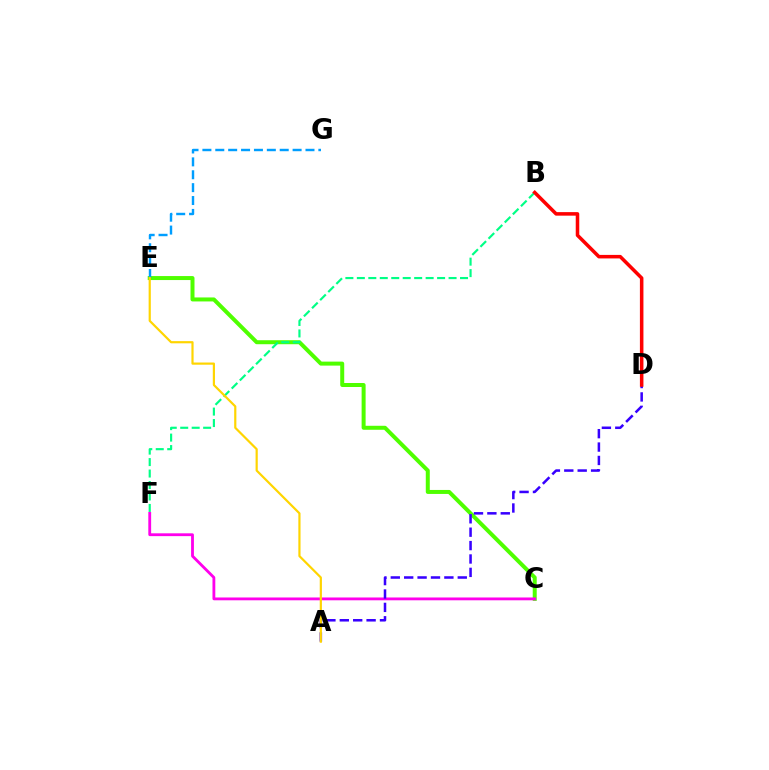{('C', 'E'): [{'color': '#4fff00', 'line_style': 'solid', 'thickness': 2.88}], ('E', 'G'): [{'color': '#009eff', 'line_style': 'dashed', 'thickness': 1.75}], ('C', 'F'): [{'color': '#ff00ed', 'line_style': 'solid', 'thickness': 2.03}], ('A', 'D'): [{'color': '#3700ff', 'line_style': 'dashed', 'thickness': 1.82}], ('B', 'F'): [{'color': '#00ff86', 'line_style': 'dashed', 'thickness': 1.56}], ('B', 'D'): [{'color': '#ff0000', 'line_style': 'solid', 'thickness': 2.54}], ('A', 'E'): [{'color': '#ffd500', 'line_style': 'solid', 'thickness': 1.58}]}